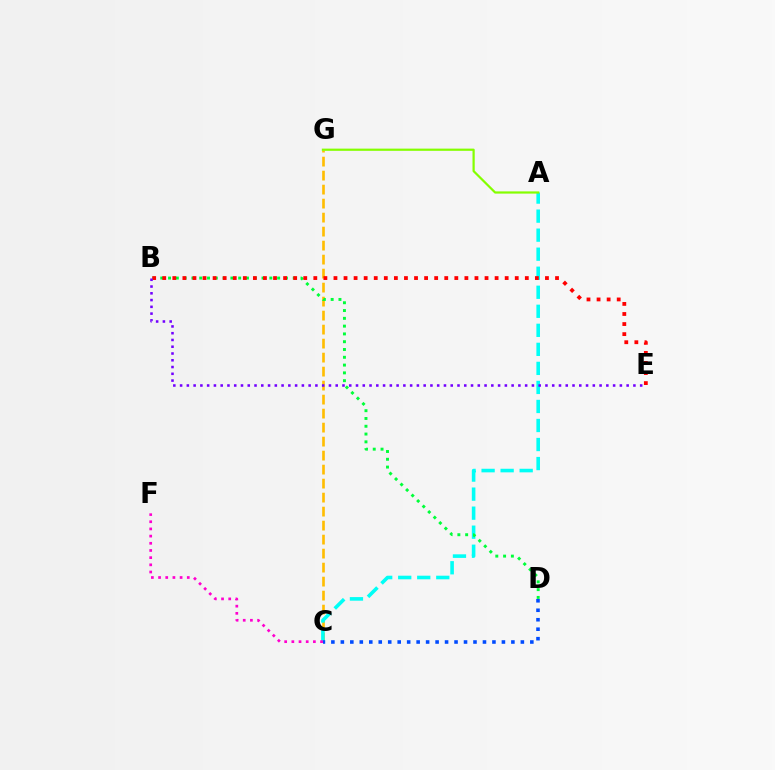{('C', 'G'): [{'color': '#ffbd00', 'line_style': 'dashed', 'thickness': 1.9}], ('A', 'C'): [{'color': '#00fff6', 'line_style': 'dashed', 'thickness': 2.59}], ('A', 'G'): [{'color': '#84ff00', 'line_style': 'solid', 'thickness': 1.59}], ('B', 'D'): [{'color': '#00ff39', 'line_style': 'dotted', 'thickness': 2.12}], ('C', 'D'): [{'color': '#004bff', 'line_style': 'dotted', 'thickness': 2.57}], ('B', 'E'): [{'color': '#ff0000', 'line_style': 'dotted', 'thickness': 2.74}, {'color': '#7200ff', 'line_style': 'dotted', 'thickness': 1.84}], ('C', 'F'): [{'color': '#ff00cf', 'line_style': 'dotted', 'thickness': 1.95}]}